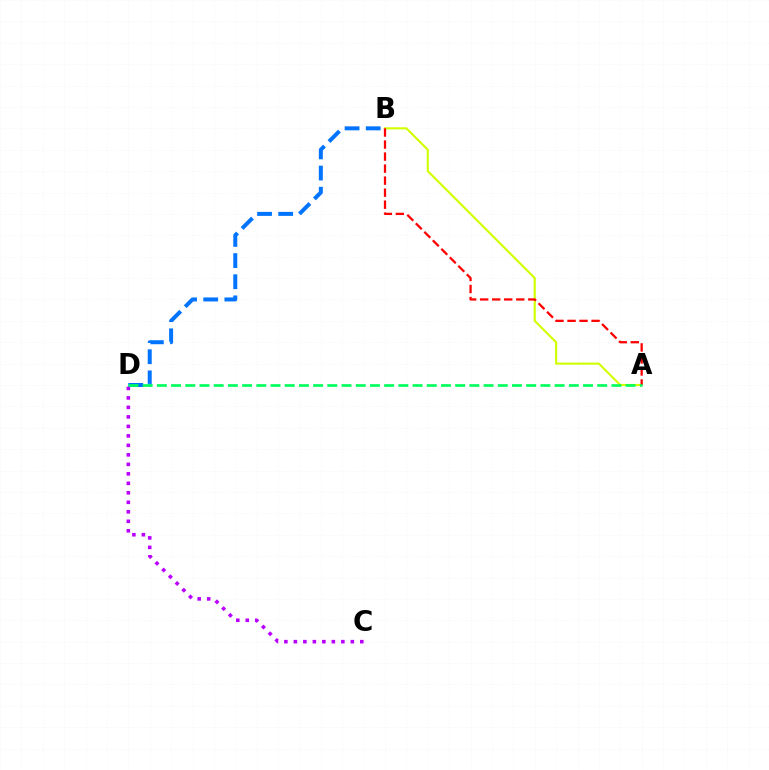{('C', 'D'): [{'color': '#b900ff', 'line_style': 'dotted', 'thickness': 2.58}], ('A', 'B'): [{'color': '#d1ff00', 'line_style': 'solid', 'thickness': 1.53}, {'color': '#ff0000', 'line_style': 'dashed', 'thickness': 1.63}], ('B', 'D'): [{'color': '#0074ff', 'line_style': 'dashed', 'thickness': 2.87}], ('A', 'D'): [{'color': '#00ff5c', 'line_style': 'dashed', 'thickness': 1.93}]}